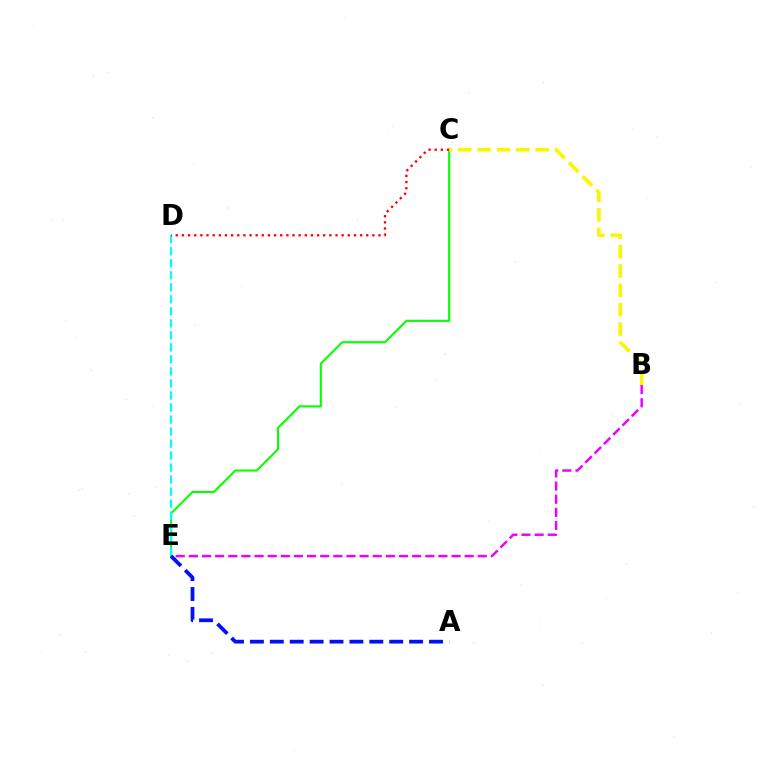{('C', 'E'): [{'color': '#08ff00', 'line_style': 'solid', 'thickness': 1.52}], ('D', 'E'): [{'color': '#00fff6', 'line_style': 'dashed', 'thickness': 1.63}], ('C', 'D'): [{'color': '#ff0000', 'line_style': 'dotted', 'thickness': 1.67}], ('B', 'E'): [{'color': '#ee00ff', 'line_style': 'dashed', 'thickness': 1.78}], ('B', 'C'): [{'color': '#fcf500', 'line_style': 'dashed', 'thickness': 2.63}], ('A', 'E'): [{'color': '#0010ff', 'line_style': 'dashed', 'thickness': 2.7}]}